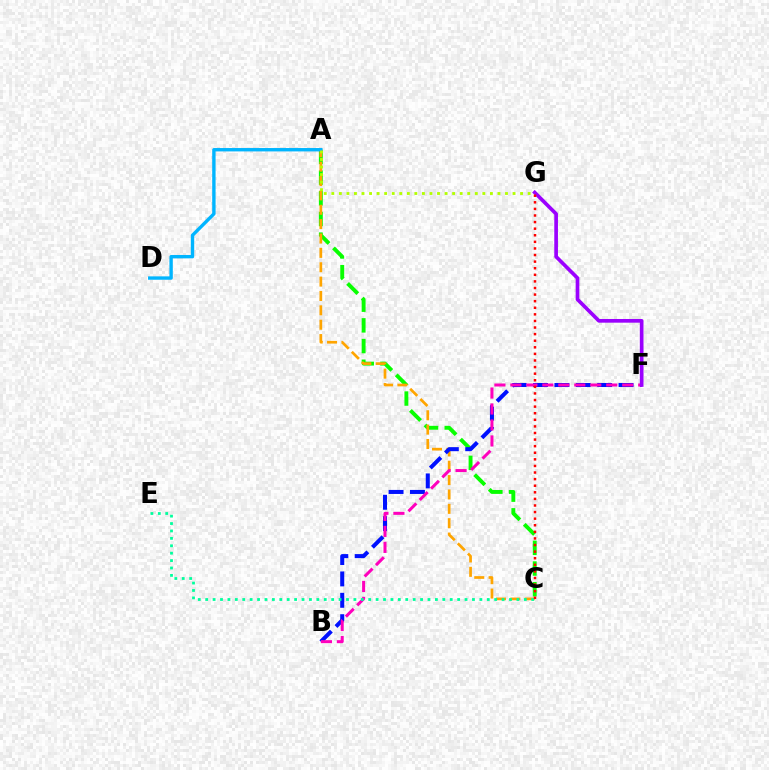{('A', 'C'): [{'color': '#08ff00', 'line_style': 'dashed', 'thickness': 2.81}, {'color': '#ffa500', 'line_style': 'dashed', 'thickness': 1.95}], ('B', 'F'): [{'color': '#0010ff', 'line_style': 'dashed', 'thickness': 2.9}, {'color': '#ff00bd', 'line_style': 'dashed', 'thickness': 2.17}], ('A', 'D'): [{'color': '#00b5ff', 'line_style': 'solid', 'thickness': 2.43}], ('A', 'G'): [{'color': '#b3ff00', 'line_style': 'dotted', 'thickness': 2.05}], ('F', 'G'): [{'color': '#9b00ff', 'line_style': 'solid', 'thickness': 2.65}], ('C', 'E'): [{'color': '#00ff9d', 'line_style': 'dotted', 'thickness': 2.01}], ('C', 'G'): [{'color': '#ff0000', 'line_style': 'dotted', 'thickness': 1.79}]}